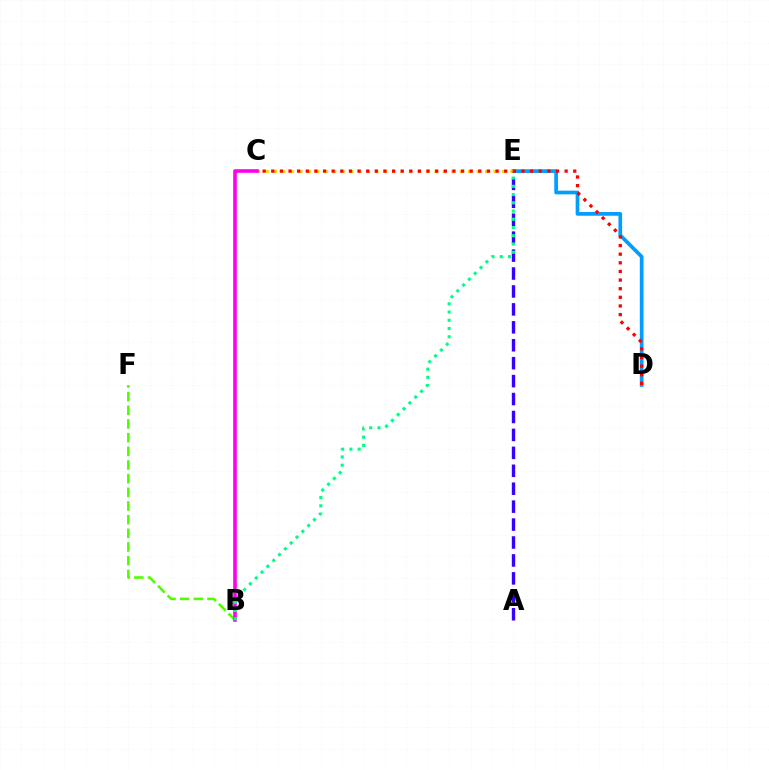{('D', 'E'): [{'color': '#009eff', 'line_style': 'solid', 'thickness': 2.65}], ('C', 'E'): [{'color': '#ffd500', 'line_style': 'dotted', 'thickness': 2.29}], ('C', 'D'): [{'color': '#ff0000', 'line_style': 'dotted', 'thickness': 2.34}], ('A', 'E'): [{'color': '#3700ff', 'line_style': 'dashed', 'thickness': 2.44}], ('B', 'F'): [{'color': '#4fff00', 'line_style': 'dashed', 'thickness': 1.86}], ('B', 'C'): [{'color': '#ff00ed', 'line_style': 'solid', 'thickness': 2.6}], ('B', 'E'): [{'color': '#00ff86', 'line_style': 'dotted', 'thickness': 2.24}]}